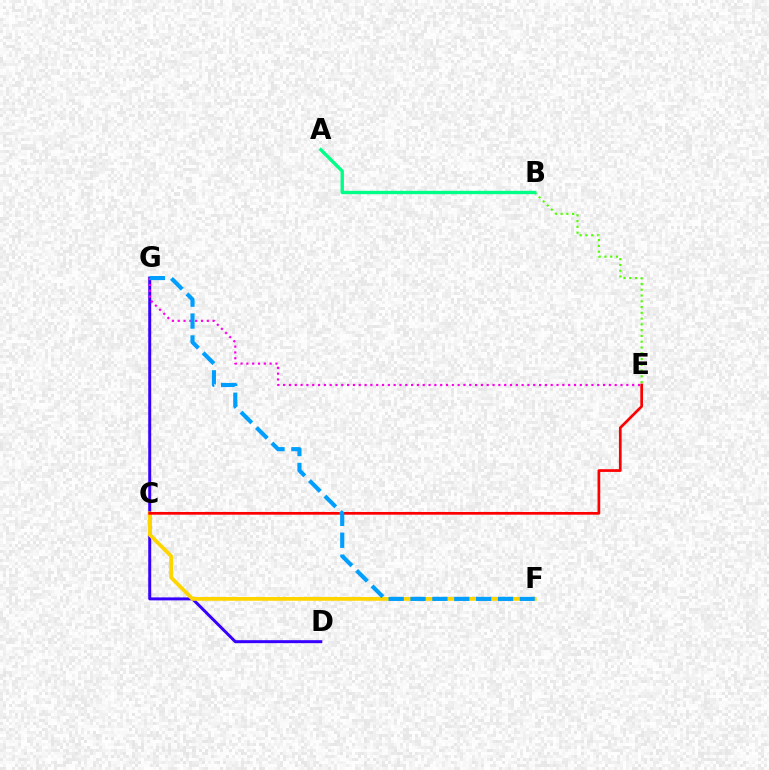{('D', 'G'): [{'color': '#3700ff', 'line_style': 'solid', 'thickness': 2.14}], ('C', 'F'): [{'color': '#ffd500', 'line_style': 'solid', 'thickness': 2.73}], ('B', 'E'): [{'color': '#4fff00', 'line_style': 'dotted', 'thickness': 1.57}], ('C', 'E'): [{'color': '#ff0000', 'line_style': 'solid', 'thickness': 1.95}], ('E', 'G'): [{'color': '#ff00ed', 'line_style': 'dotted', 'thickness': 1.58}], ('A', 'B'): [{'color': '#00ff86', 'line_style': 'solid', 'thickness': 2.43}], ('F', 'G'): [{'color': '#009eff', 'line_style': 'dashed', 'thickness': 2.97}]}